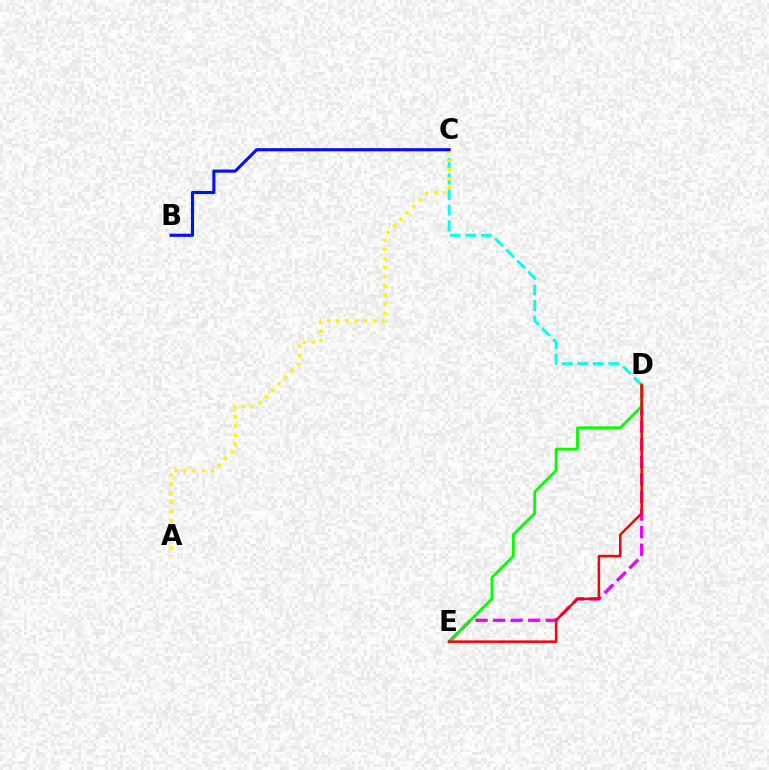{('C', 'D'): [{'color': '#00fff6', 'line_style': 'dashed', 'thickness': 2.12}], ('D', 'E'): [{'color': '#ee00ff', 'line_style': 'dashed', 'thickness': 2.38}, {'color': '#08ff00', 'line_style': 'solid', 'thickness': 2.04}, {'color': '#ff0000', 'line_style': 'solid', 'thickness': 1.82}], ('A', 'C'): [{'color': '#fcf500', 'line_style': 'dotted', 'thickness': 2.48}], ('B', 'C'): [{'color': '#0010ff', 'line_style': 'solid', 'thickness': 2.25}]}